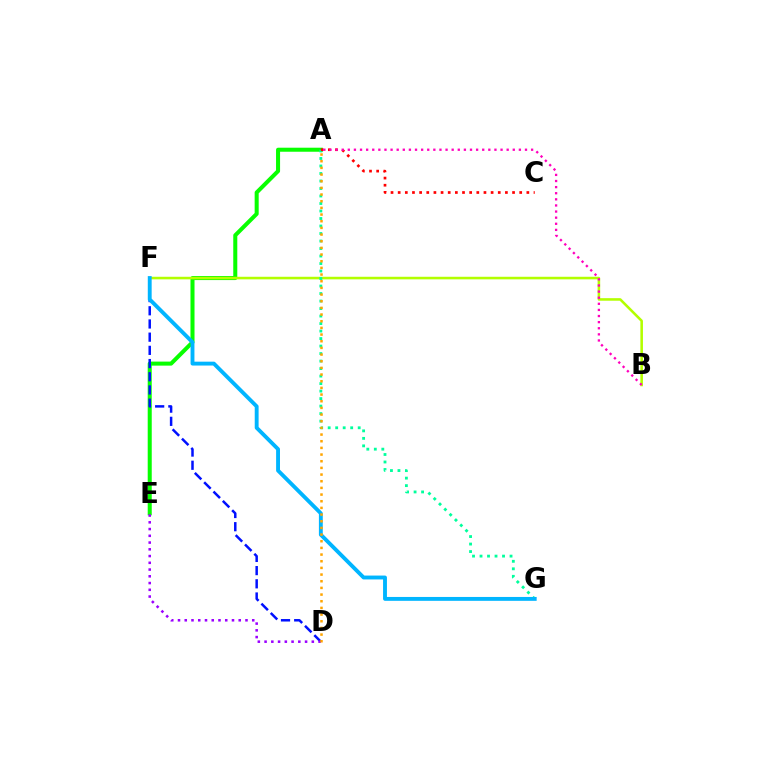{('A', 'E'): [{'color': '#08ff00', 'line_style': 'solid', 'thickness': 2.9}], ('D', 'F'): [{'color': '#0010ff', 'line_style': 'dashed', 'thickness': 1.79}], ('D', 'E'): [{'color': '#9b00ff', 'line_style': 'dotted', 'thickness': 1.83}], ('B', 'F'): [{'color': '#b3ff00', 'line_style': 'solid', 'thickness': 1.85}], ('A', 'G'): [{'color': '#00ff9d', 'line_style': 'dotted', 'thickness': 2.04}], ('F', 'G'): [{'color': '#00b5ff', 'line_style': 'solid', 'thickness': 2.79}], ('A', 'D'): [{'color': '#ffa500', 'line_style': 'dotted', 'thickness': 1.81}], ('A', 'C'): [{'color': '#ff0000', 'line_style': 'dotted', 'thickness': 1.94}], ('A', 'B'): [{'color': '#ff00bd', 'line_style': 'dotted', 'thickness': 1.66}]}